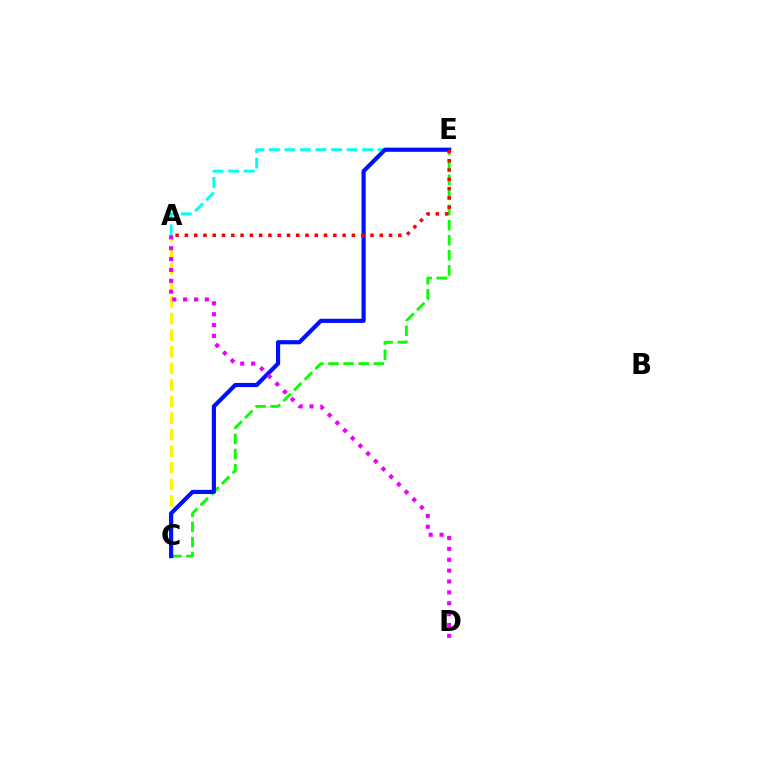{('A', 'C'): [{'color': '#fcf500', 'line_style': 'dashed', 'thickness': 2.25}], ('A', 'E'): [{'color': '#00fff6', 'line_style': 'dashed', 'thickness': 2.11}, {'color': '#ff0000', 'line_style': 'dotted', 'thickness': 2.52}], ('C', 'E'): [{'color': '#08ff00', 'line_style': 'dashed', 'thickness': 2.05}, {'color': '#0010ff', 'line_style': 'solid', 'thickness': 3.0}], ('A', 'D'): [{'color': '#ee00ff', 'line_style': 'dotted', 'thickness': 2.95}]}